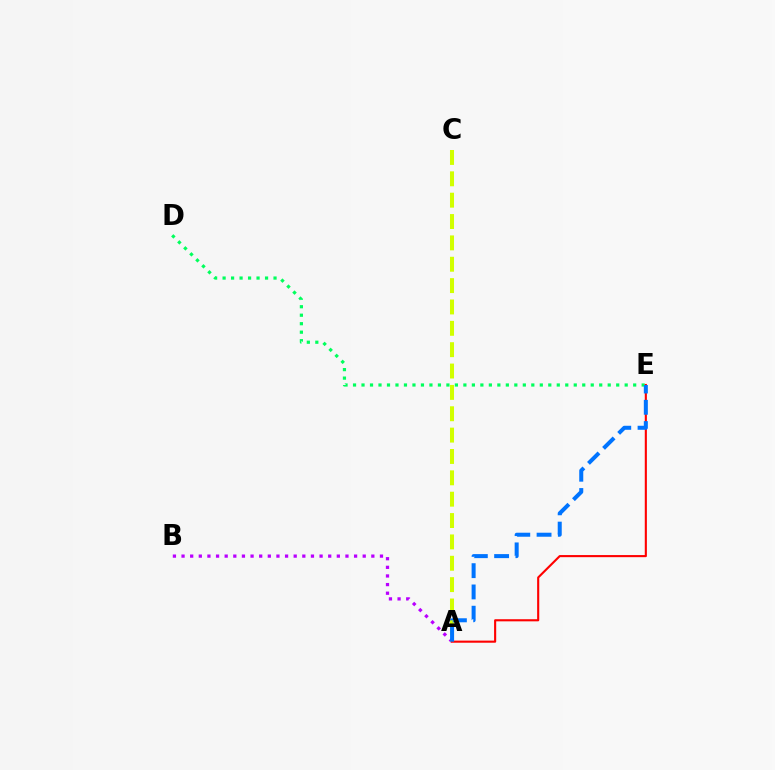{('D', 'E'): [{'color': '#00ff5c', 'line_style': 'dotted', 'thickness': 2.31}], ('A', 'B'): [{'color': '#b900ff', 'line_style': 'dotted', 'thickness': 2.34}], ('A', 'C'): [{'color': '#d1ff00', 'line_style': 'dashed', 'thickness': 2.9}], ('A', 'E'): [{'color': '#ff0000', 'line_style': 'solid', 'thickness': 1.52}, {'color': '#0074ff', 'line_style': 'dashed', 'thickness': 2.89}]}